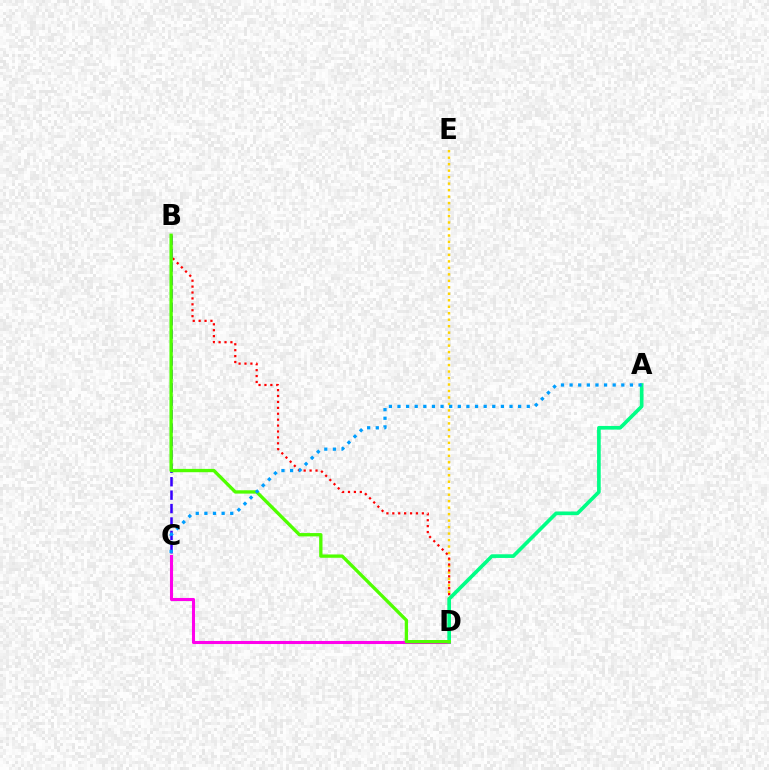{('B', 'C'): [{'color': '#3700ff', 'line_style': 'dashed', 'thickness': 1.82}], ('D', 'E'): [{'color': '#ffd500', 'line_style': 'dotted', 'thickness': 1.76}], ('B', 'D'): [{'color': '#ff0000', 'line_style': 'dotted', 'thickness': 1.61}, {'color': '#4fff00', 'line_style': 'solid', 'thickness': 2.39}], ('C', 'D'): [{'color': '#ff00ed', 'line_style': 'solid', 'thickness': 2.21}], ('A', 'D'): [{'color': '#00ff86', 'line_style': 'solid', 'thickness': 2.63}], ('A', 'C'): [{'color': '#009eff', 'line_style': 'dotted', 'thickness': 2.34}]}